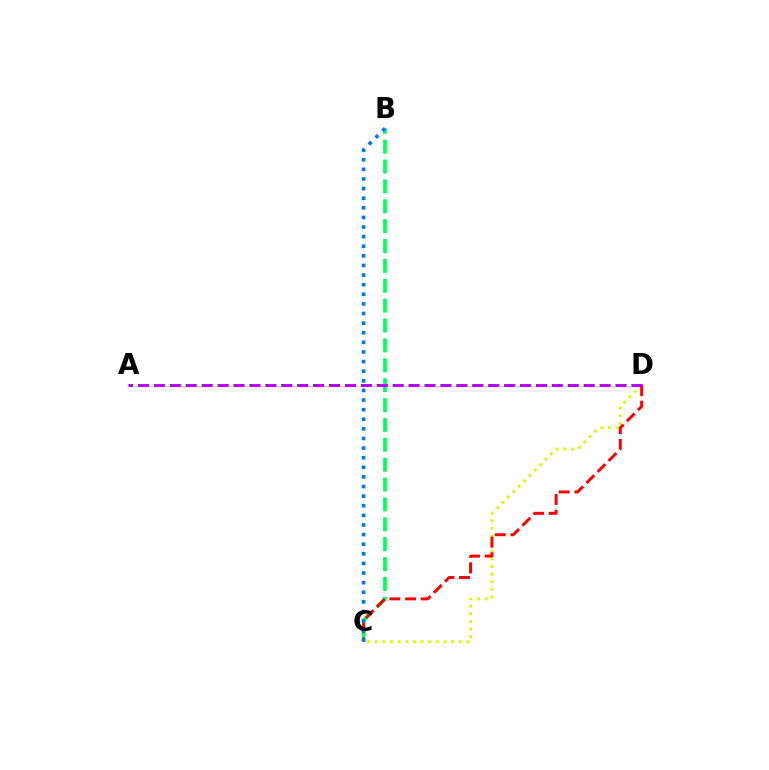{('C', 'D'): [{'color': '#d1ff00', 'line_style': 'dotted', 'thickness': 2.07}, {'color': '#ff0000', 'line_style': 'dashed', 'thickness': 2.13}], ('B', 'C'): [{'color': '#00ff5c', 'line_style': 'dashed', 'thickness': 2.7}, {'color': '#0074ff', 'line_style': 'dotted', 'thickness': 2.61}], ('A', 'D'): [{'color': '#b900ff', 'line_style': 'dashed', 'thickness': 2.16}]}